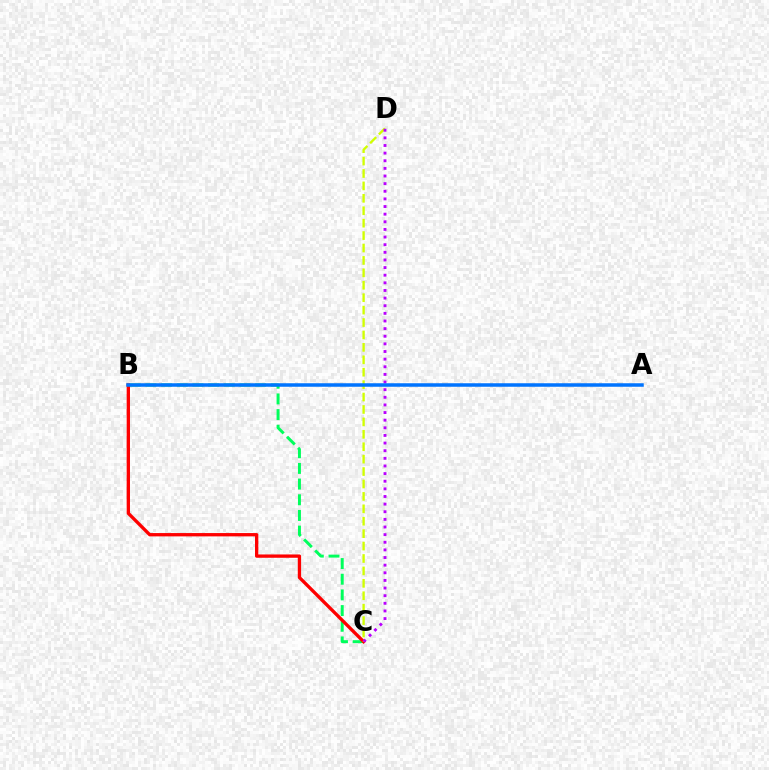{('B', 'C'): [{'color': '#00ff5c', 'line_style': 'dashed', 'thickness': 2.13}, {'color': '#ff0000', 'line_style': 'solid', 'thickness': 2.39}], ('C', 'D'): [{'color': '#d1ff00', 'line_style': 'dashed', 'thickness': 1.69}, {'color': '#b900ff', 'line_style': 'dotted', 'thickness': 2.07}], ('A', 'B'): [{'color': '#0074ff', 'line_style': 'solid', 'thickness': 2.52}]}